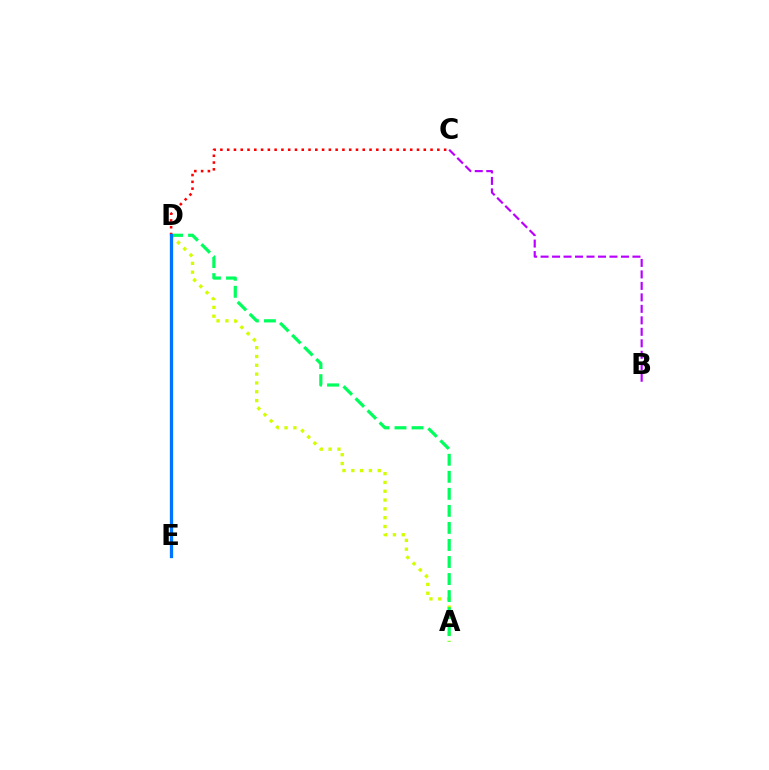{('A', 'D'): [{'color': '#d1ff00', 'line_style': 'dotted', 'thickness': 2.4}, {'color': '#00ff5c', 'line_style': 'dashed', 'thickness': 2.31}], ('B', 'C'): [{'color': '#b900ff', 'line_style': 'dashed', 'thickness': 1.56}], ('C', 'D'): [{'color': '#ff0000', 'line_style': 'dotted', 'thickness': 1.84}], ('D', 'E'): [{'color': '#0074ff', 'line_style': 'solid', 'thickness': 2.37}]}